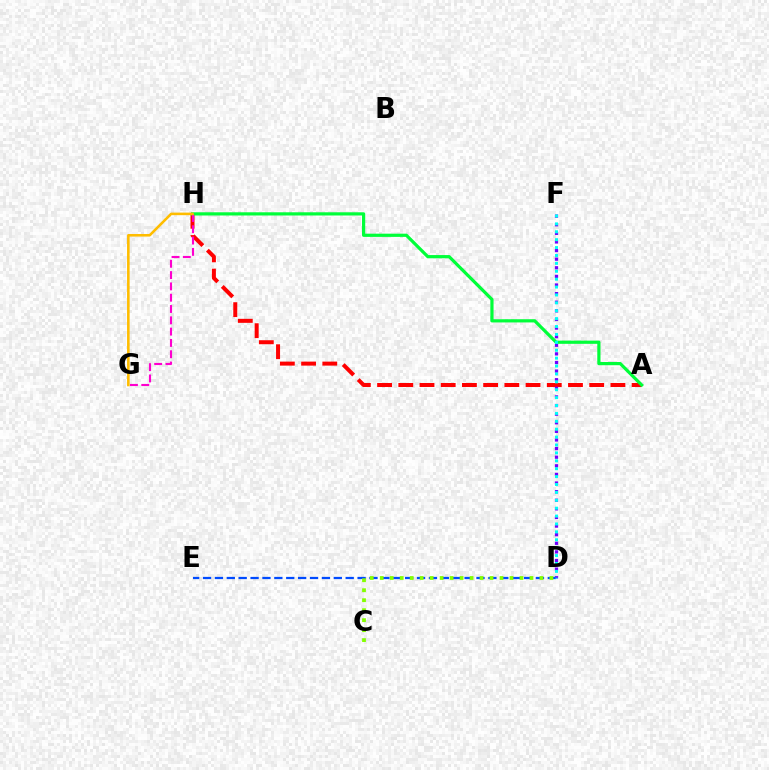{('A', 'H'): [{'color': '#ff0000', 'line_style': 'dashed', 'thickness': 2.88}, {'color': '#00ff39', 'line_style': 'solid', 'thickness': 2.31}], ('D', 'F'): [{'color': '#7200ff', 'line_style': 'dotted', 'thickness': 2.34}, {'color': '#00fff6', 'line_style': 'dotted', 'thickness': 2.15}], ('G', 'H'): [{'color': '#ff00cf', 'line_style': 'dashed', 'thickness': 1.54}, {'color': '#ffbd00', 'line_style': 'solid', 'thickness': 1.86}], ('D', 'E'): [{'color': '#004bff', 'line_style': 'dashed', 'thickness': 1.62}], ('C', 'D'): [{'color': '#84ff00', 'line_style': 'dotted', 'thickness': 2.71}]}